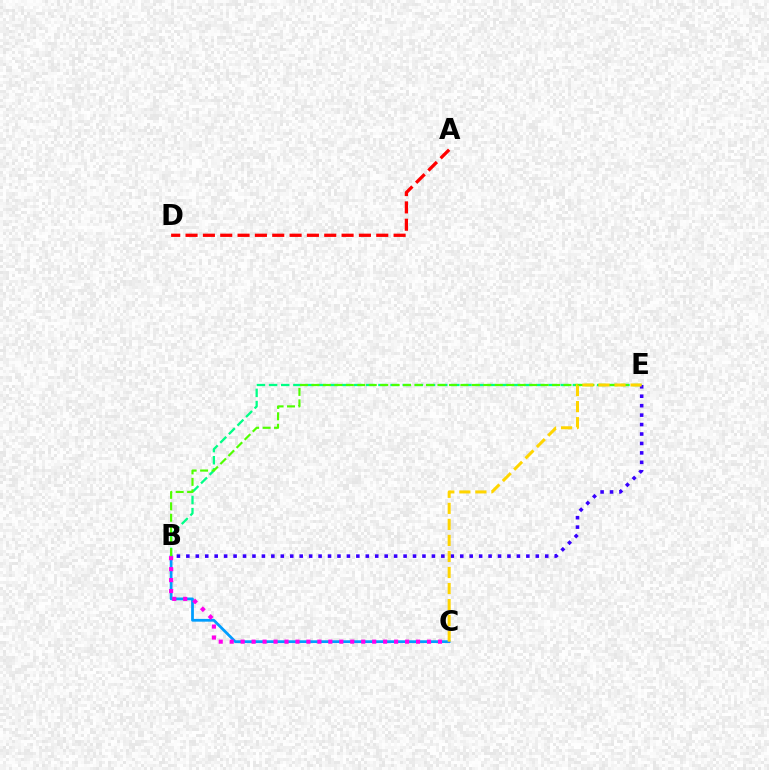{('B', 'E'): [{'color': '#00ff86', 'line_style': 'dashed', 'thickness': 1.65}, {'color': '#4fff00', 'line_style': 'dashed', 'thickness': 1.56}, {'color': '#3700ff', 'line_style': 'dotted', 'thickness': 2.57}], ('B', 'C'): [{'color': '#009eff', 'line_style': 'solid', 'thickness': 1.98}, {'color': '#ff00ed', 'line_style': 'dotted', 'thickness': 2.98}], ('A', 'D'): [{'color': '#ff0000', 'line_style': 'dashed', 'thickness': 2.36}], ('C', 'E'): [{'color': '#ffd500', 'line_style': 'dashed', 'thickness': 2.18}]}